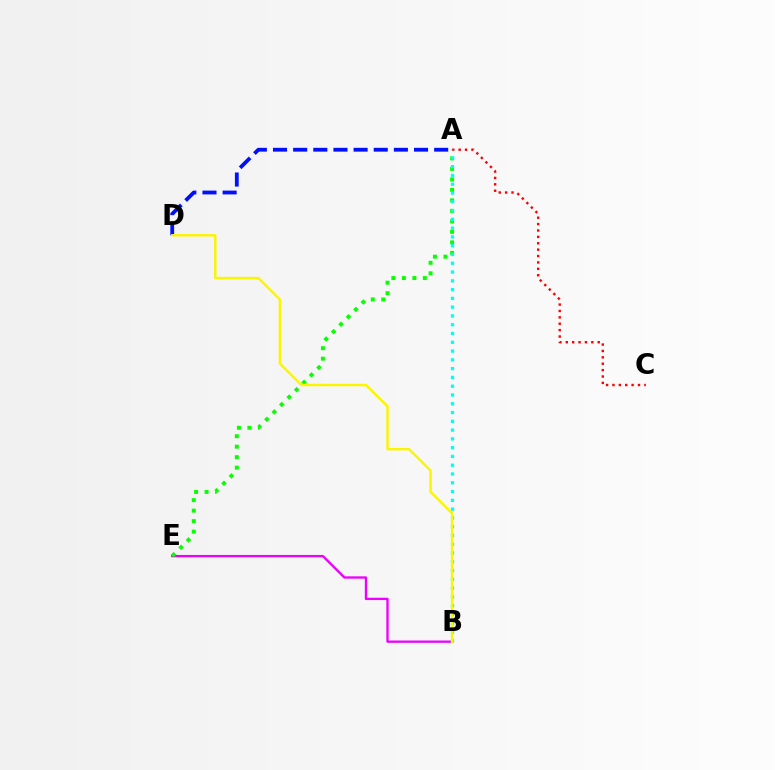{('B', 'E'): [{'color': '#ee00ff', 'line_style': 'solid', 'thickness': 1.67}], ('A', 'D'): [{'color': '#0010ff', 'line_style': 'dashed', 'thickness': 2.74}], ('A', 'C'): [{'color': '#ff0000', 'line_style': 'dotted', 'thickness': 1.74}], ('A', 'E'): [{'color': '#08ff00', 'line_style': 'dotted', 'thickness': 2.85}], ('A', 'B'): [{'color': '#00fff6', 'line_style': 'dotted', 'thickness': 2.39}], ('B', 'D'): [{'color': '#fcf500', 'line_style': 'solid', 'thickness': 1.75}]}